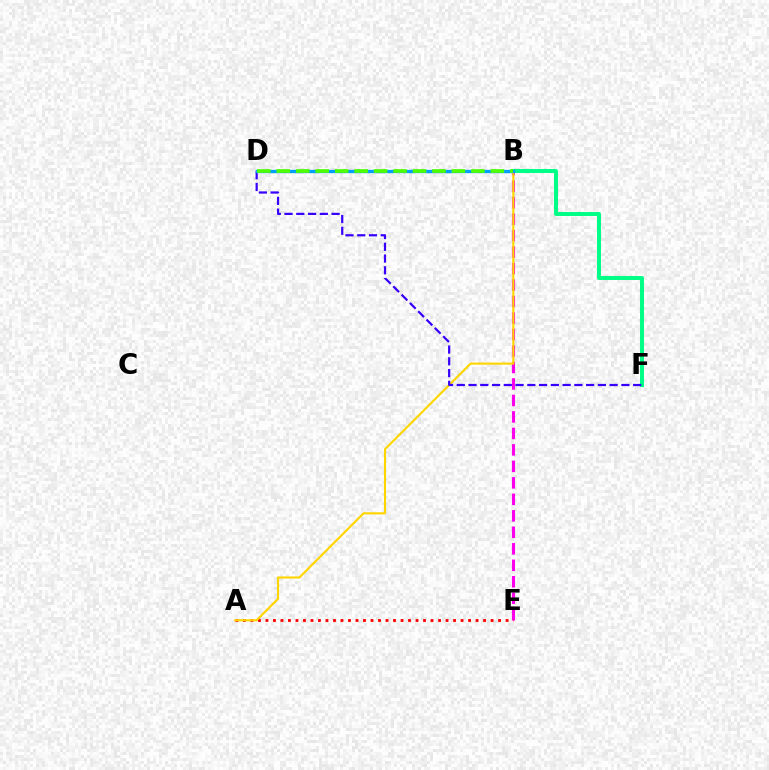{('B', 'E'): [{'color': '#ff00ed', 'line_style': 'dashed', 'thickness': 2.24}], ('A', 'E'): [{'color': '#ff0000', 'line_style': 'dotted', 'thickness': 2.04}], ('A', 'B'): [{'color': '#ffd500', 'line_style': 'solid', 'thickness': 1.52}], ('B', 'F'): [{'color': '#00ff86', 'line_style': 'solid', 'thickness': 2.86}], ('D', 'F'): [{'color': '#3700ff', 'line_style': 'dashed', 'thickness': 1.6}], ('B', 'D'): [{'color': '#009eff', 'line_style': 'solid', 'thickness': 2.39}, {'color': '#4fff00', 'line_style': 'dashed', 'thickness': 2.64}]}